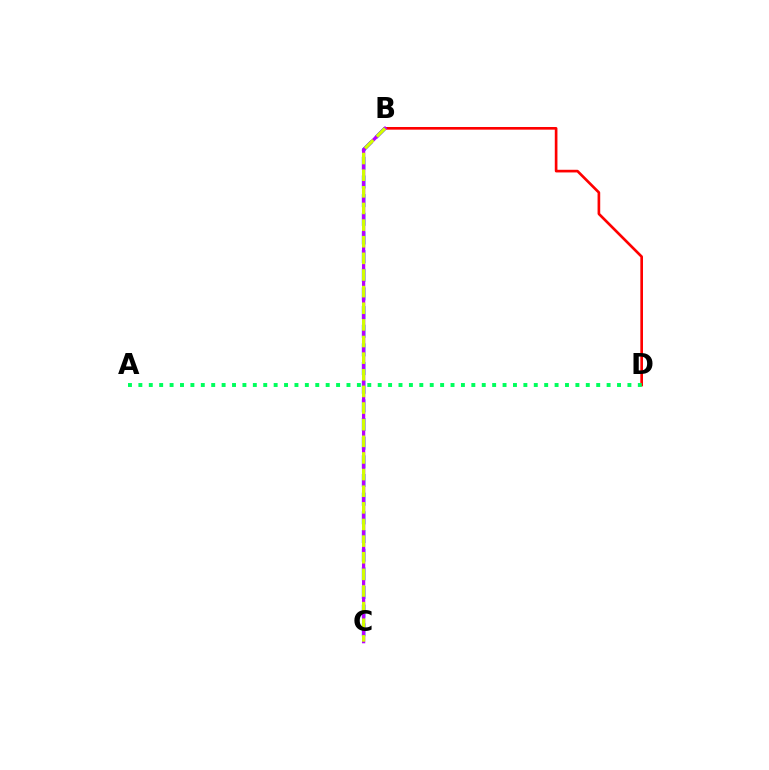{('B', 'C'): [{'color': '#0074ff', 'line_style': 'dashed', 'thickness': 2.53}, {'color': '#b900ff', 'line_style': 'solid', 'thickness': 2.34}, {'color': '#d1ff00', 'line_style': 'dashed', 'thickness': 2.26}], ('B', 'D'): [{'color': '#ff0000', 'line_style': 'solid', 'thickness': 1.91}], ('A', 'D'): [{'color': '#00ff5c', 'line_style': 'dotted', 'thickness': 2.83}]}